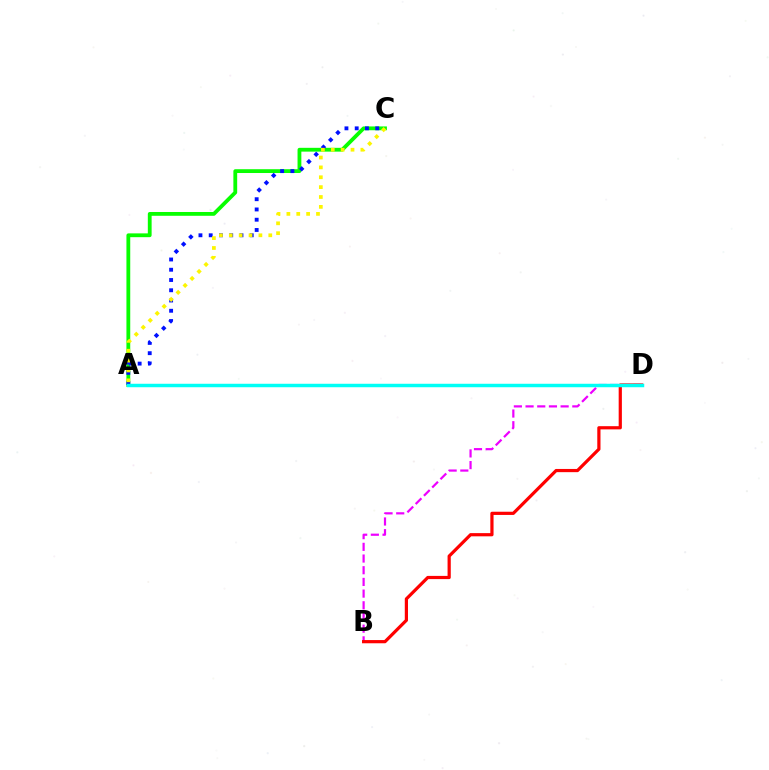{('A', 'C'): [{'color': '#08ff00', 'line_style': 'solid', 'thickness': 2.74}, {'color': '#0010ff', 'line_style': 'dotted', 'thickness': 2.79}, {'color': '#fcf500', 'line_style': 'dotted', 'thickness': 2.68}], ('B', 'D'): [{'color': '#ee00ff', 'line_style': 'dashed', 'thickness': 1.59}, {'color': '#ff0000', 'line_style': 'solid', 'thickness': 2.31}], ('A', 'D'): [{'color': '#00fff6', 'line_style': 'solid', 'thickness': 2.5}]}